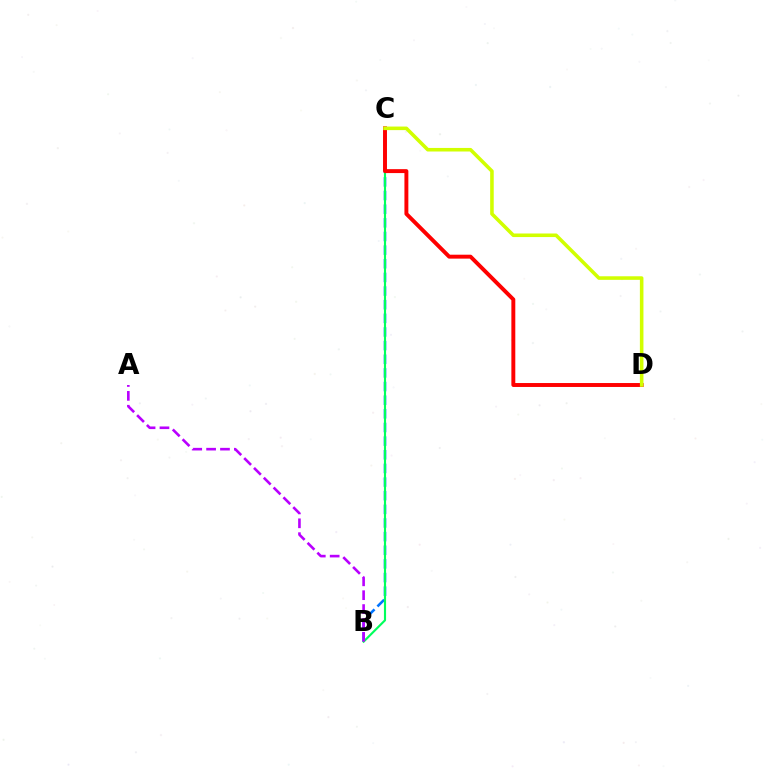{('B', 'C'): [{'color': '#0074ff', 'line_style': 'dashed', 'thickness': 1.85}, {'color': '#00ff5c', 'line_style': 'solid', 'thickness': 1.54}], ('A', 'B'): [{'color': '#b900ff', 'line_style': 'dashed', 'thickness': 1.89}], ('C', 'D'): [{'color': '#ff0000', 'line_style': 'solid', 'thickness': 2.83}, {'color': '#d1ff00', 'line_style': 'solid', 'thickness': 2.57}]}